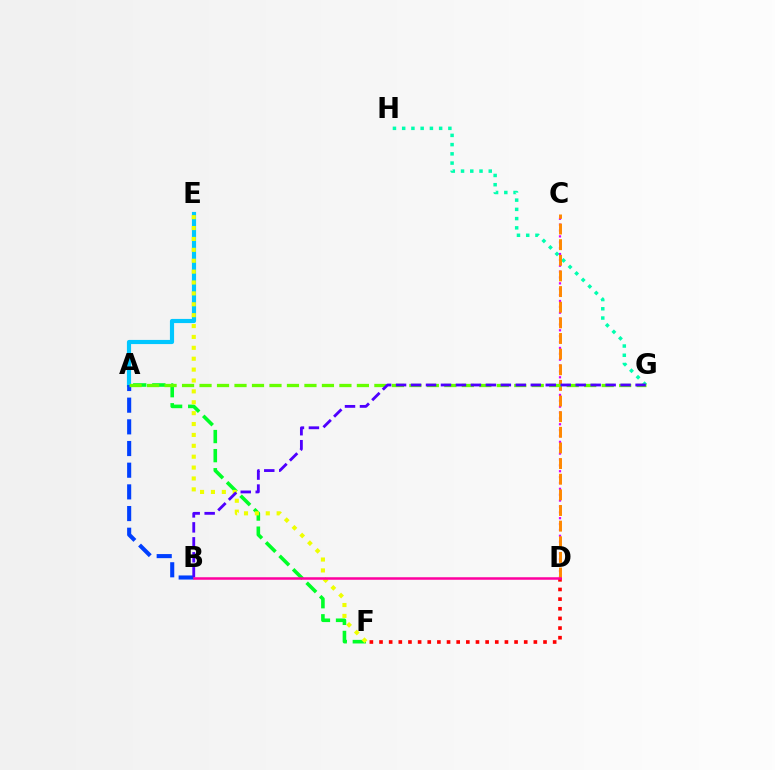{('G', 'H'): [{'color': '#00ffaf', 'line_style': 'dotted', 'thickness': 2.51}], ('A', 'E'): [{'color': '#00c7ff', 'line_style': 'solid', 'thickness': 2.99}], ('C', 'D'): [{'color': '#d600ff', 'line_style': 'dotted', 'thickness': 1.6}, {'color': '#ff8800', 'line_style': 'dashed', 'thickness': 2.12}], ('A', 'B'): [{'color': '#003fff', 'line_style': 'dashed', 'thickness': 2.94}], ('A', 'F'): [{'color': '#00ff27', 'line_style': 'dashed', 'thickness': 2.59}], ('E', 'F'): [{'color': '#eeff00', 'line_style': 'dotted', 'thickness': 2.96}], ('D', 'F'): [{'color': '#ff0000', 'line_style': 'dotted', 'thickness': 2.62}], ('A', 'G'): [{'color': '#66ff00', 'line_style': 'dashed', 'thickness': 2.38}], ('B', 'G'): [{'color': '#4f00ff', 'line_style': 'dashed', 'thickness': 2.03}], ('B', 'D'): [{'color': '#ff00a0', 'line_style': 'solid', 'thickness': 1.81}]}